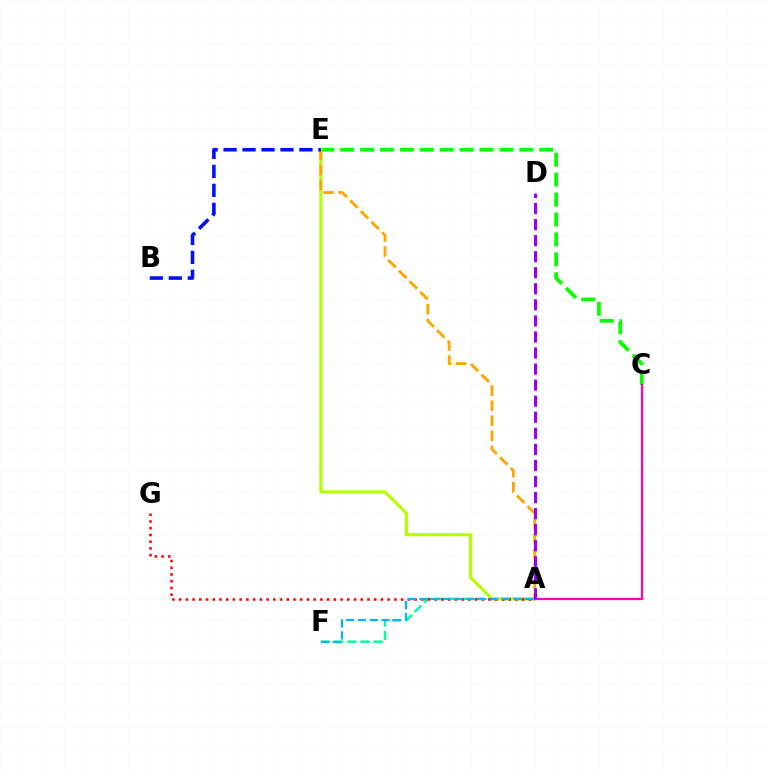{('C', 'E'): [{'color': '#08ff00', 'line_style': 'dashed', 'thickness': 2.71}], ('A', 'F'): [{'color': '#00ff9d', 'line_style': 'dashed', 'thickness': 1.79}, {'color': '#00b5ff', 'line_style': 'dashed', 'thickness': 1.6}], ('A', 'E'): [{'color': '#b3ff00', 'line_style': 'solid', 'thickness': 2.27}, {'color': '#ffa500', 'line_style': 'dashed', 'thickness': 2.05}], ('A', 'C'): [{'color': '#ff00bd', 'line_style': 'solid', 'thickness': 1.61}], ('A', 'G'): [{'color': '#ff0000', 'line_style': 'dotted', 'thickness': 1.83}], ('A', 'D'): [{'color': '#9b00ff', 'line_style': 'dashed', 'thickness': 2.18}], ('B', 'E'): [{'color': '#0010ff', 'line_style': 'dashed', 'thickness': 2.58}]}